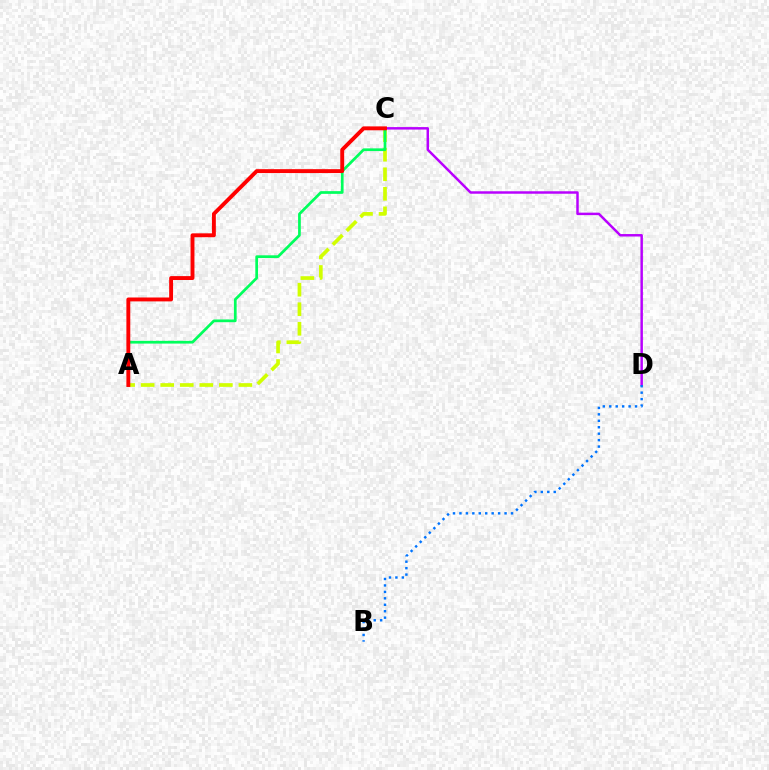{('A', 'C'): [{'color': '#d1ff00', 'line_style': 'dashed', 'thickness': 2.66}, {'color': '#00ff5c', 'line_style': 'solid', 'thickness': 1.96}, {'color': '#ff0000', 'line_style': 'solid', 'thickness': 2.8}], ('C', 'D'): [{'color': '#b900ff', 'line_style': 'solid', 'thickness': 1.78}], ('B', 'D'): [{'color': '#0074ff', 'line_style': 'dotted', 'thickness': 1.75}]}